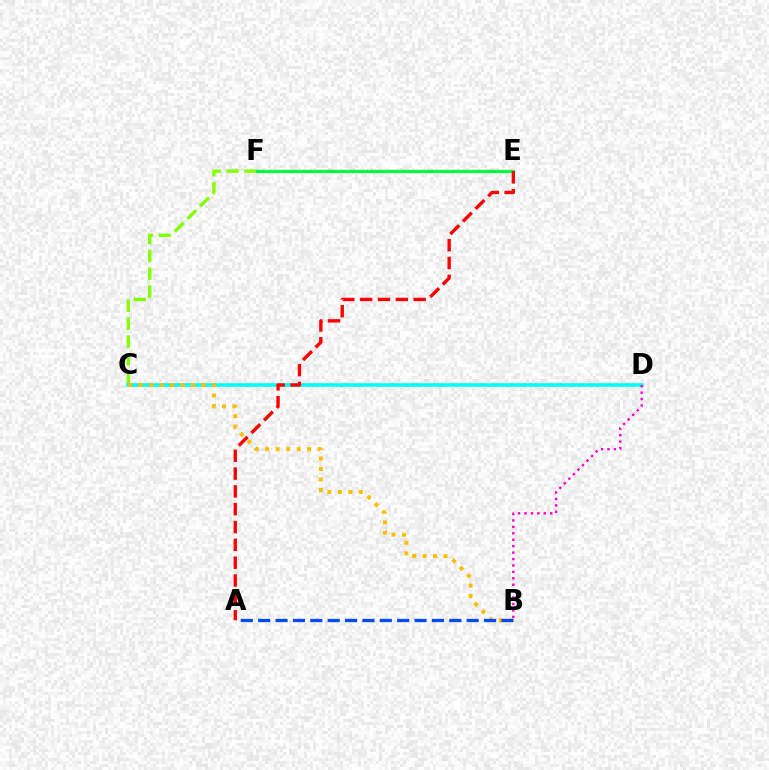{('C', 'F'): [{'color': '#84ff00', 'line_style': 'dashed', 'thickness': 2.42}], ('E', 'F'): [{'color': '#7200ff', 'line_style': 'dashed', 'thickness': 1.55}, {'color': '#00ff39', 'line_style': 'solid', 'thickness': 2.24}], ('C', 'D'): [{'color': '#00fff6', 'line_style': 'solid', 'thickness': 2.6}], ('B', 'C'): [{'color': '#ffbd00', 'line_style': 'dotted', 'thickness': 2.85}], ('A', 'B'): [{'color': '#004bff', 'line_style': 'dashed', 'thickness': 2.36}], ('A', 'E'): [{'color': '#ff0000', 'line_style': 'dashed', 'thickness': 2.42}], ('B', 'D'): [{'color': '#ff00cf', 'line_style': 'dotted', 'thickness': 1.75}]}